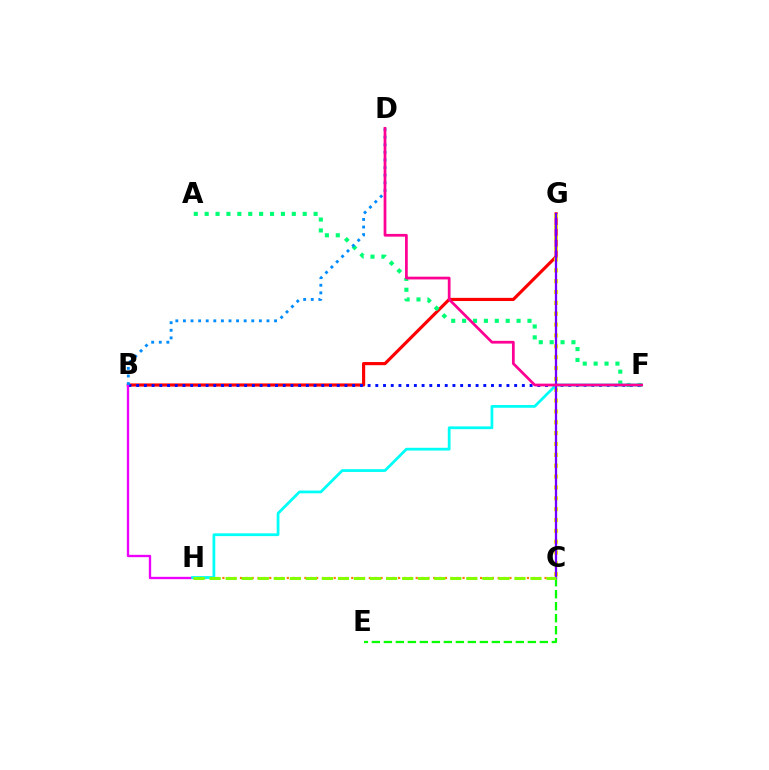{('C', 'E'): [{'color': '#08ff00', 'line_style': 'dashed', 'thickness': 1.63}], ('B', 'G'): [{'color': '#ff0000', 'line_style': 'solid', 'thickness': 2.27}], ('A', 'F'): [{'color': '#00ff74', 'line_style': 'dotted', 'thickness': 2.96}], ('C', 'H'): [{'color': '#ff7c00', 'line_style': 'dotted', 'thickness': 1.59}, {'color': '#84ff00', 'line_style': 'dashed', 'thickness': 2.18}], ('B', 'F'): [{'color': '#0010ff', 'line_style': 'dotted', 'thickness': 2.1}], ('B', 'H'): [{'color': '#ee00ff', 'line_style': 'solid', 'thickness': 1.69}], ('B', 'D'): [{'color': '#008cff', 'line_style': 'dotted', 'thickness': 2.06}], ('C', 'G'): [{'color': '#fcf500', 'line_style': 'dotted', 'thickness': 2.95}, {'color': '#7200ff', 'line_style': 'solid', 'thickness': 1.65}], ('F', 'H'): [{'color': '#00fff6', 'line_style': 'solid', 'thickness': 1.99}], ('D', 'F'): [{'color': '#ff0094', 'line_style': 'solid', 'thickness': 1.97}]}